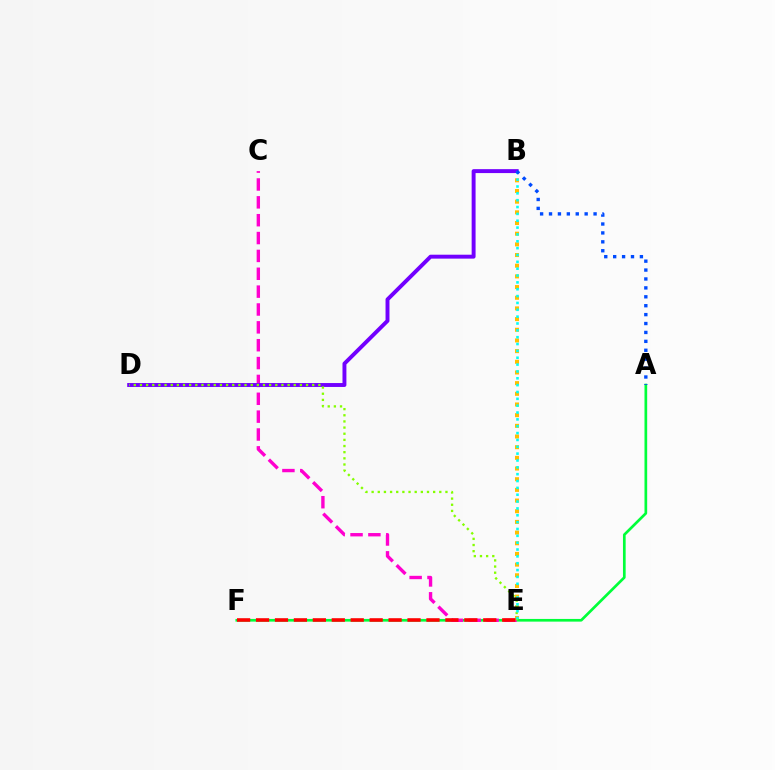{('B', 'E'): [{'color': '#ffbd00', 'line_style': 'dotted', 'thickness': 2.9}, {'color': '#00fff6', 'line_style': 'dotted', 'thickness': 1.86}], ('A', 'F'): [{'color': '#00ff39', 'line_style': 'solid', 'thickness': 1.94}], ('C', 'E'): [{'color': '#ff00cf', 'line_style': 'dashed', 'thickness': 2.43}], ('B', 'D'): [{'color': '#7200ff', 'line_style': 'solid', 'thickness': 2.82}], ('D', 'E'): [{'color': '#84ff00', 'line_style': 'dotted', 'thickness': 1.67}], ('E', 'F'): [{'color': '#ff0000', 'line_style': 'dashed', 'thickness': 2.57}], ('A', 'B'): [{'color': '#004bff', 'line_style': 'dotted', 'thickness': 2.42}]}